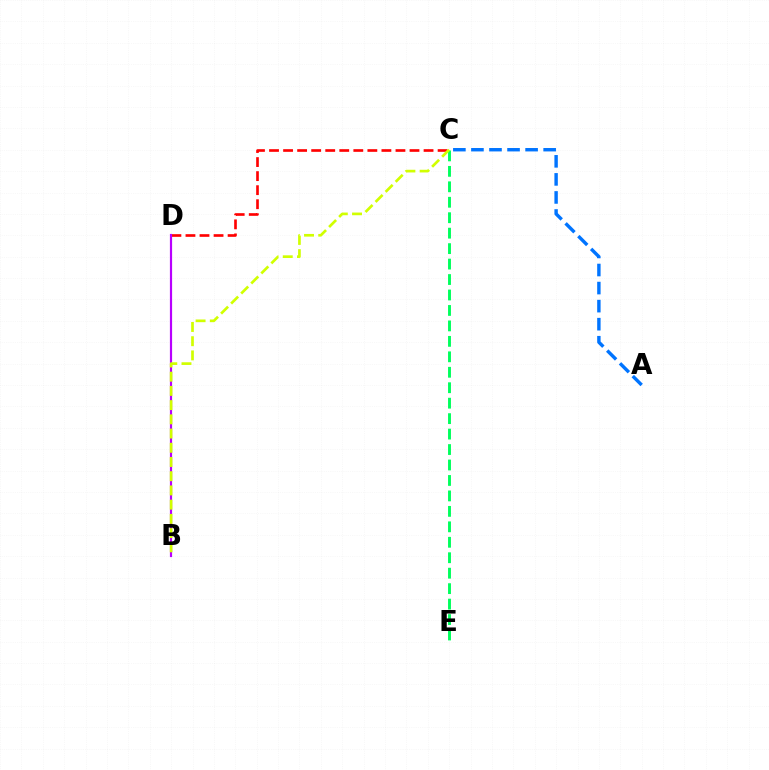{('C', 'D'): [{'color': '#ff0000', 'line_style': 'dashed', 'thickness': 1.91}], ('B', 'D'): [{'color': '#b900ff', 'line_style': 'solid', 'thickness': 1.58}], ('C', 'E'): [{'color': '#00ff5c', 'line_style': 'dashed', 'thickness': 2.1}], ('A', 'C'): [{'color': '#0074ff', 'line_style': 'dashed', 'thickness': 2.45}], ('B', 'C'): [{'color': '#d1ff00', 'line_style': 'dashed', 'thickness': 1.93}]}